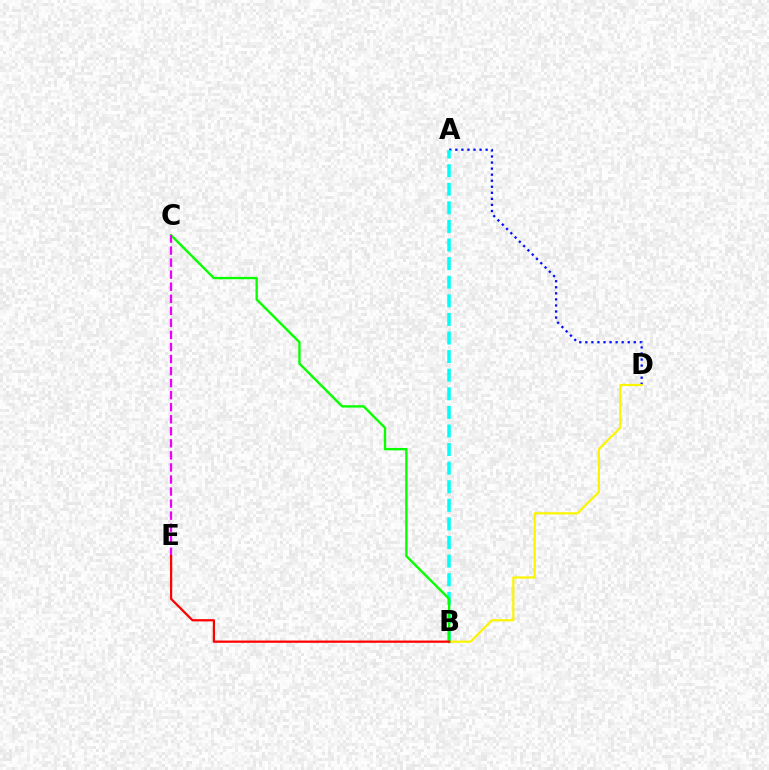{('A', 'D'): [{'color': '#0010ff', 'line_style': 'dotted', 'thickness': 1.64}], ('A', 'B'): [{'color': '#00fff6', 'line_style': 'dashed', 'thickness': 2.53}], ('B', 'D'): [{'color': '#fcf500', 'line_style': 'solid', 'thickness': 1.59}], ('B', 'C'): [{'color': '#08ff00', 'line_style': 'solid', 'thickness': 1.71}], ('C', 'E'): [{'color': '#ee00ff', 'line_style': 'dashed', 'thickness': 1.64}], ('B', 'E'): [{'color': '#ff0000', 'line_style': 'solid', 'thickness': 1.62}]}